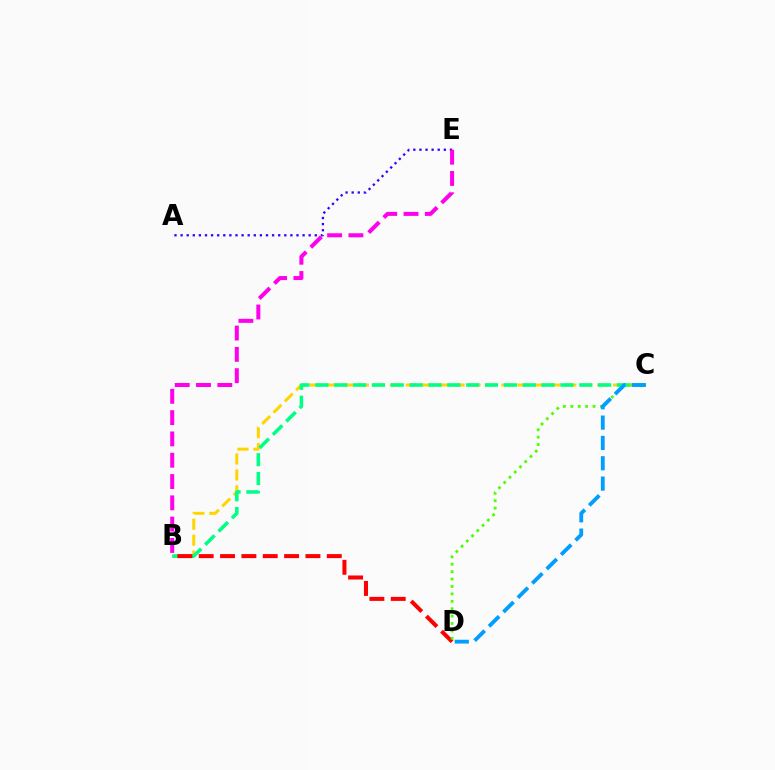{('B', 'C'): [{'color': '#ffd500', 'line_style': 'dashed', 'thickness': 2.17}, {'color': '#00ff86', 'line_style': 'dashed', 'thickness': 2.56}], ('A', 'E'): [{'color': '#3700ff', 'line_style': 'dotted', 'thickness': 1.66}], ('B', 'D'): [{'color': '#ff0000', 'line_style': 'dashed', 'thickness': 2.9}], ('C', 'D'): [{'color': '#4fff00', 'line_style': 'dotted', 'thickness': 2.01}, {'color': '#009eff', 'line_style': 'dashed', 'thickness': 2.76}], ('B', 'E'): [{'color': '#ff00ed', 'line_style': 'dashed', 'thickness': 2.89}]}